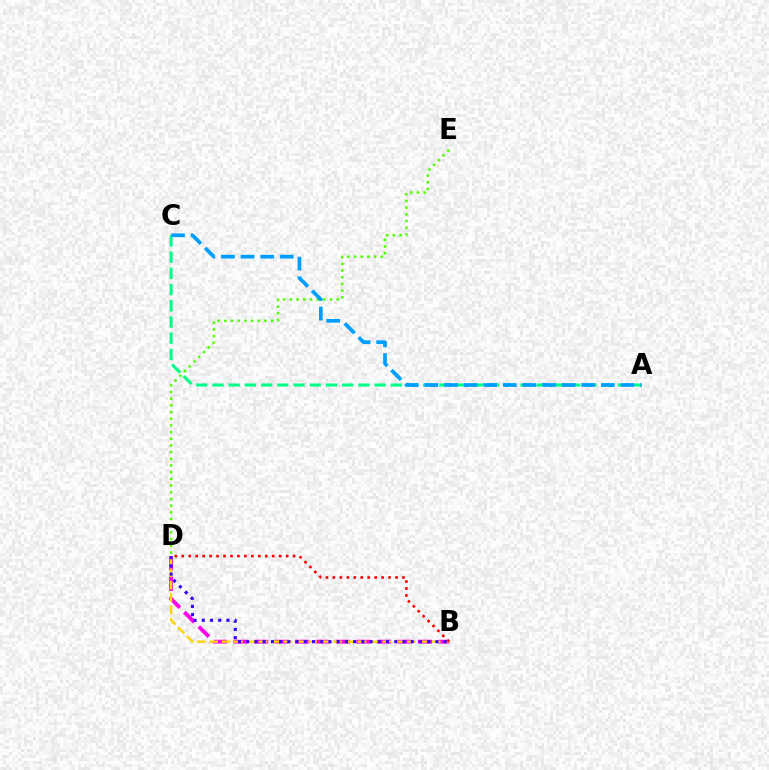{('D', 'E'): [{'color': '#4fff00', 'line_style': 'dotted', 'thickness': 1.82}], ('B', 'D'): [{'color': '#ff00ed', 'line_style': 'dashed', 'thickness': 2.78}, {'color': '#ffd500', 'line_style': 'dashed', 'thickness': 1.68}, {'color': '#3700ff', 'line_style': 'dotted', 'thickness': 2.24}, {'color': '#ff0000', 'line_style': 'dotted', 'thickness': 1.89}], ('A', 'C'): [{'color': '#00ff86', 'line_style': 'dashed', 'thickness': 2.2}, {'color': '#009eff', 'line_style': 'dashed', 'thickness': 2.66}]}